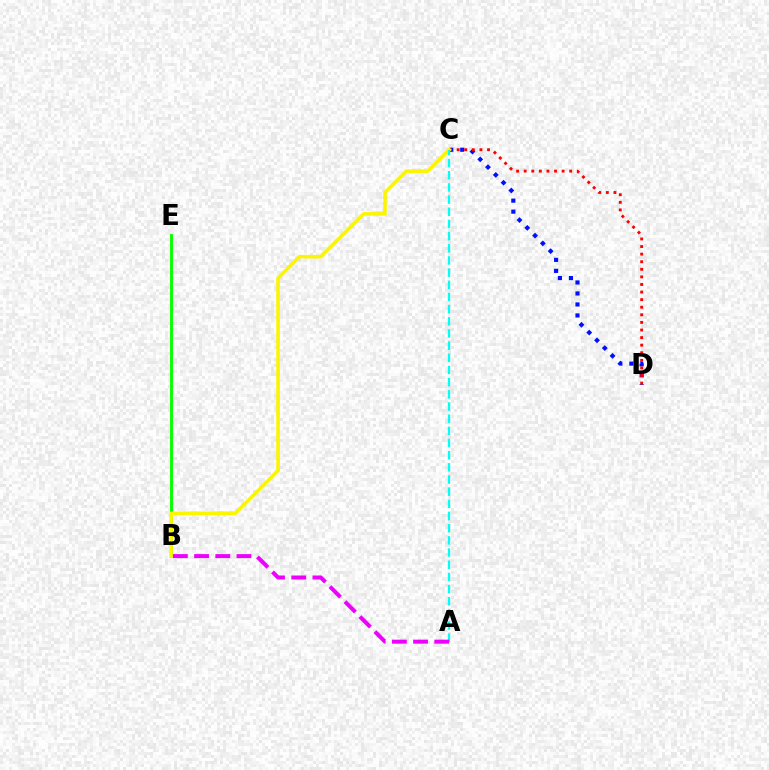{('C', 'D'): [{'color': '#0010ff', 'line_style': 'dotted', 'thickness': 2.99}, {'color': '#ff0000', 'line_style': 'dotted', 'thickness': 2.06}], ('B', 'E'): [{'color': '#08ff00', 'line_style': 'solid', 'thickness': 2.09}], ('B', 'C'): [{'color': '#fcf500', 'line_style': 'solid', 'thickness': 2.57}], ('A', 'C'): [{'color': '#00fff6', 'line_style': 'dashed', 'thickness': 1.65}], ('A', 'B'): [{'color': '#ee00ff', 'line_style': 'dashed', 'thickness': 2.88}]}